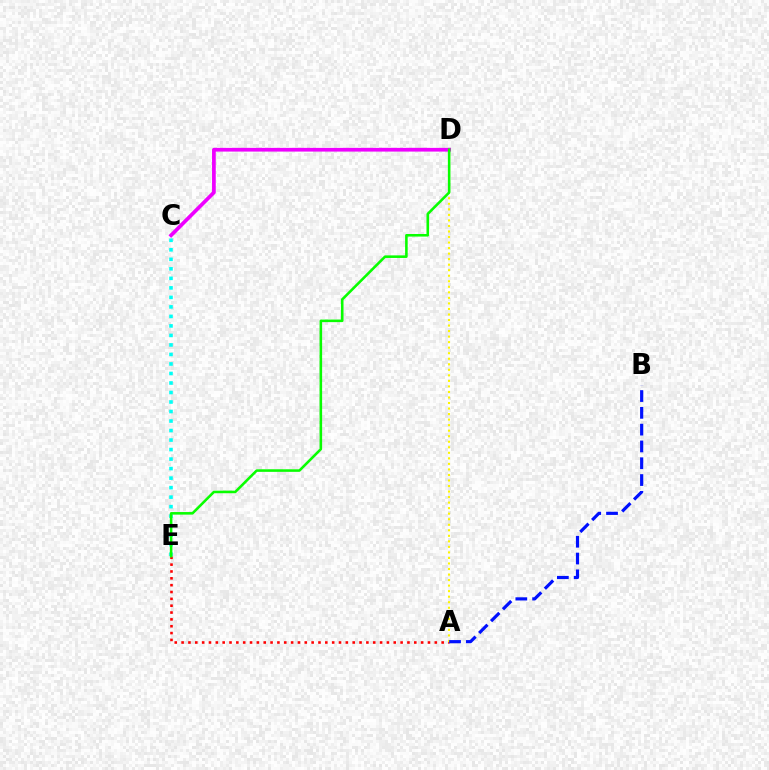{('A', 'E'): [{'color': '#ff0000', 'line_style': 'dotted', 'thickness': 1.86}], ('A', 'D'): [{'color': '#fcf500', 'line_style': 'dotted', 'thickness': 1.5}], ('C', 'E'): [{'color': '#00fff6', 'line_style': 'dotted', 'thickness': 2.58}], ('A', 'B'): [{'color': '#0010ff', 'line_style': 'dashed', 'thickness': 2.28}], ('C', 'D'): [{'color': '#ee00ff', 'line_style': 'solid', 'thickness': 2.67}], ('D', 'E'): [{'color': '#08ff00', 'line_style': 'solid', 'thickness': 1.85}]}